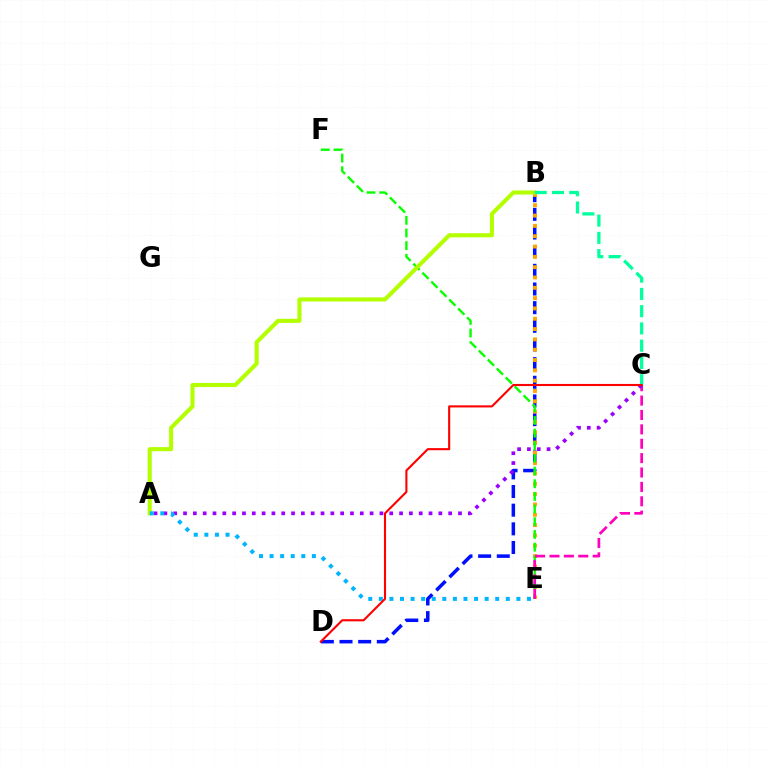{('B', 'D'): [{'color': '#0010ff', 'line_style': 'dashed', 'thickness': 2.53}], ('B', 'E'): [{'color': '#ffa500', 'line_style': 'dotted', 'thickness': 2.8}], ('E', 'F'): [{'color': '#08ff00', 'line_style': 'dashed', 'thickness': 1.72}], ('C', 'E'): [{'color': '#ff00bd', 'line_style': 'dashed', 'thickness': 1.95}], ('A', 'B'): [{'color': '#b3ff00', 'line_style': 'solid', 'thickness': 2.94}], ('A', 'C'): [{'color': '#9b00ff', 'line_style': 'dotted', 'thickness': 2.67}], ('B', 'C'): [{'color': '#00ff9d', 'line_style': 'dashed', 'thickness': 2.34}], ('A', 'E'): [{'color': '#00b5ff', 'line_style': 'dotted', 'thickness': 2.88}], ('C', 'D'): [{'color': '#ff0000', 'line_style': 'solid', 'thickness': 1.52}]}